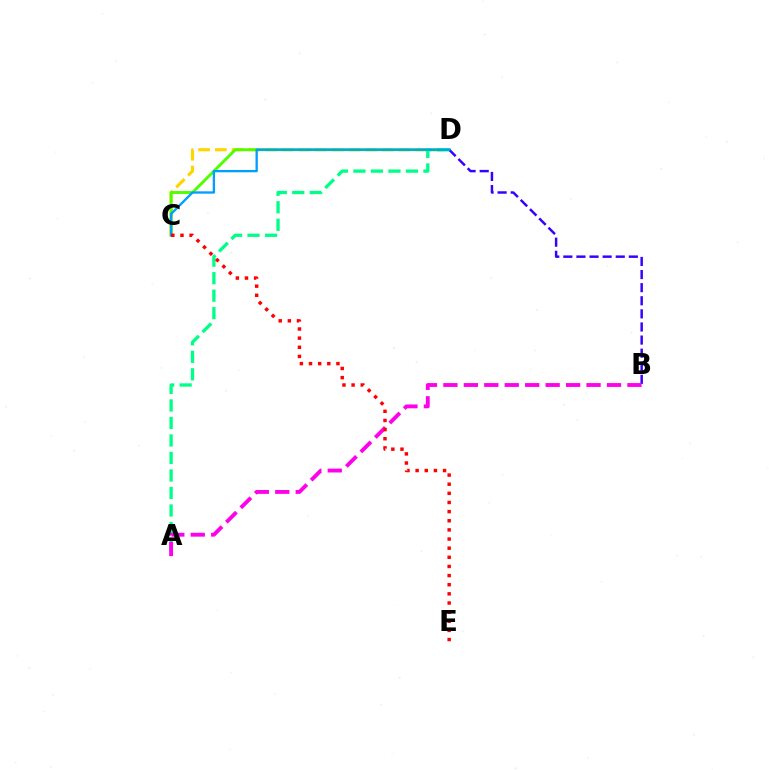{('C', 'D'): [{'color': '#ffd500', 'line_style': 'dashed', 'thickness': 2.27}, {'color': '#4fff00', 'line_style': 'solid', 'thickness': 2.1}, {'color': '#009eff', 'line_style': 'solid', 'thickness': 1.67}], ('B', 'D'): [{'color': '#3700ff', 'line_style': 'dashed', 'thickness': 1.78}], ('A', 'D'): [{'color': '#00ff86', 'line_style': 'dashed', 'thickness': 2.38}], ('A', 'B'): [{'color': '#ff00ed', 'line_style': 'dashed', 'thickness': 2.78}], ('C', 'E'): [{'color': '#ff0000', 'line_style': 'dotted', 'thickness': 2.48}]}